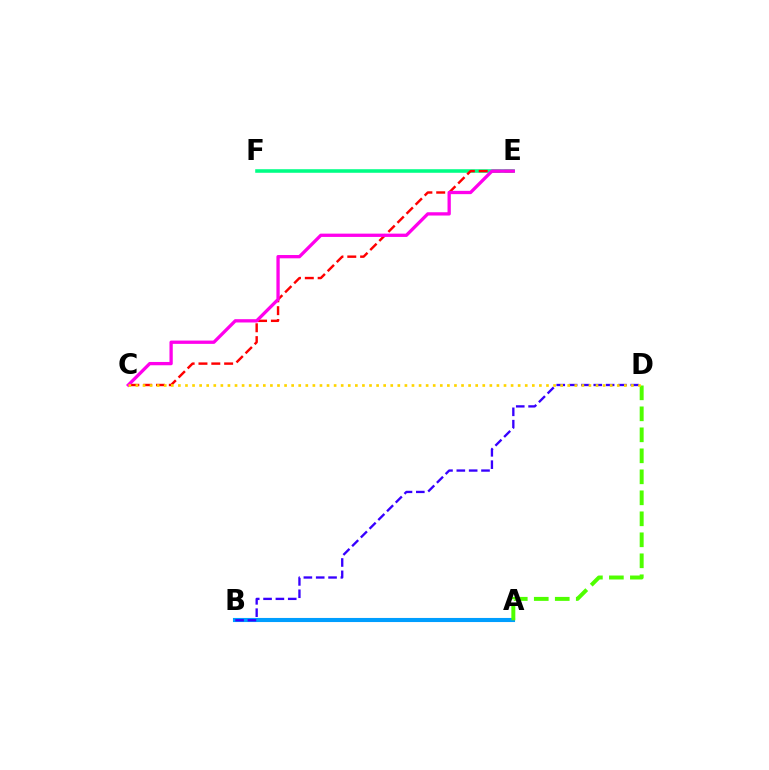{('E', 'F'): [{'color': '#00ff86', 'line_style': 'solid', 'thickness': 2.57}], ('C', 'E'): [{'color': '#ff0000', 'line_style': 'dashed', 'thickness': 1.74}, {'color': '#ff00ed', 'line_style': 'solid', 'thickness': 2.37}], ('A', 'B'): [{'color': '#009eff', 'line_style': 'solid', 'thickness': 2.95}], ('B', 'D'): [{'color': '#3700ff', 'line_style': 'dashed', 'thickness': 1.68}], ('A', 'D'): [{'color': '#4fff00', 'line_style': 'dashed', 'thickness': 2.85}], ('C', 'D'): [{'color': '#ffd500', 'line_style': 'dotted', 'thickness': 1.92}]}